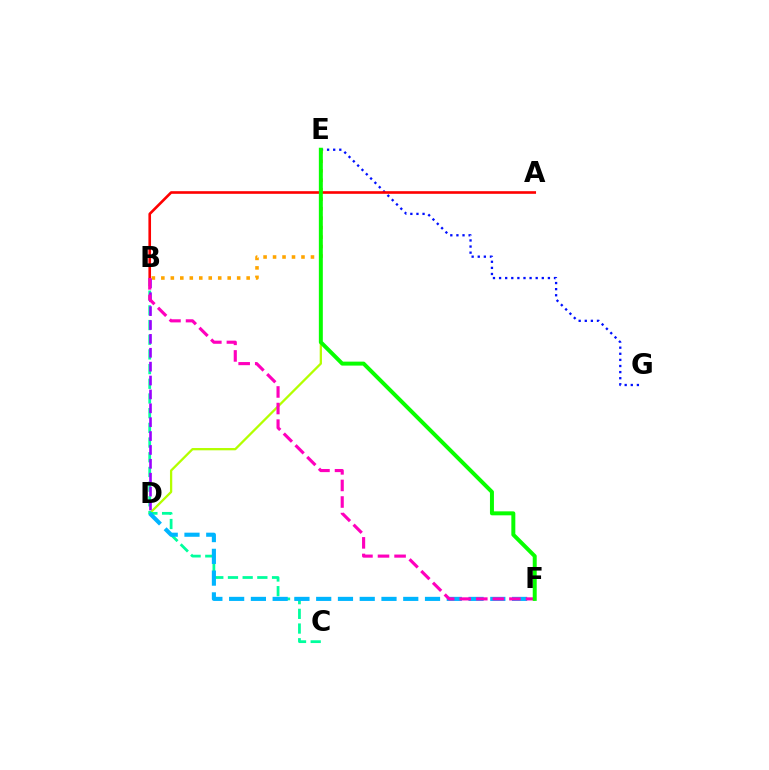{('D', 'E'): [{'color': '#b3ff00', 'line_style': 'solid', 'thickness': 1.64}], ('E', 'G'): [{'color': '#0010ff', 'line_style': 'dotted', 'thickness': 1.66}], ('A', 'B'): [{'color': '#ff0000', 'line_style': 'solid', 'thickness': 1.89}], ('B', 'E'): [{'color': '#ffa500', 'line_style': 'dotted', 'thickness': 2.58}], ('B', 'C'): [{'color': '#00ff9d', 'line_style': 'dashed', 'thickness': 2.0}], ('D', 'F'): [{'color': '#00b5ff', 'line_style': 'dashed', 'thickness': 2.96}], ('B', 'D'): [{'color': '#9b00ff', 'line_style': 'dashed', 'thickness': 1.89}], ('B', 'F'): [{'color': '#ff00bd', 'line_style': 'dashed', 'thickness': 2.25}], ('E', 'F'): [{'color': '#08ff00', 'line_style': 'solid', 'thickness': 2.86}]}